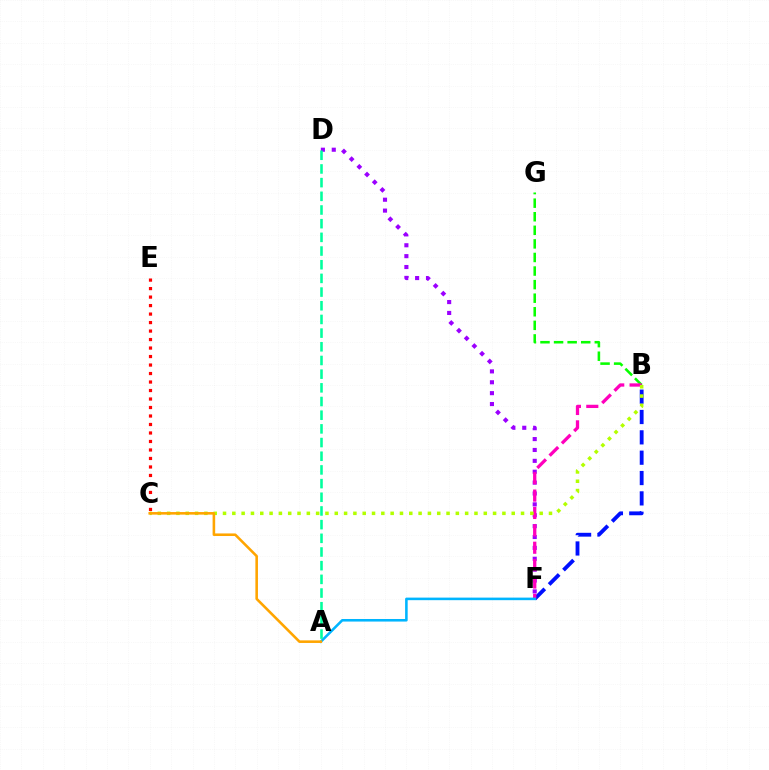{('B', 'G'): [{'color': '#08ff00', 'line_style': 'dashed', 'thickness': 1.84}], ('D', 'F'): [{'color': '#9b00ff', 'line_style': 'dotted', 'thickness': 2.96}], ('B', 'F'): [{'color': '#0010ff', 'line_style': 'dashed', 'thickness': 2.76}, {'color': '#ff00bd', 'line_style': 'dashed', 'thickness': 2.36}], ('A', 'F'): [{'color': '#00b5ff', 'line_style': 'solid', 'thickness': 1.85}], ('B', 'C'): [{'color': '#b3ff00', 'line_style': 'dotted', 'thickness': 2.53}], ('C', 'E'): [{'color': '#ff0000', 'line_style': 'dotted', 'thickness': 2.31}], ('A', 'C'): [{'color': '#ffa500', 'line_style': 'solid', 'thickness': 1.86}], ('A', 'D'): [{'color': '#00ff9d', 'line_style': 'dashed', 'thickness': 1.86}]}